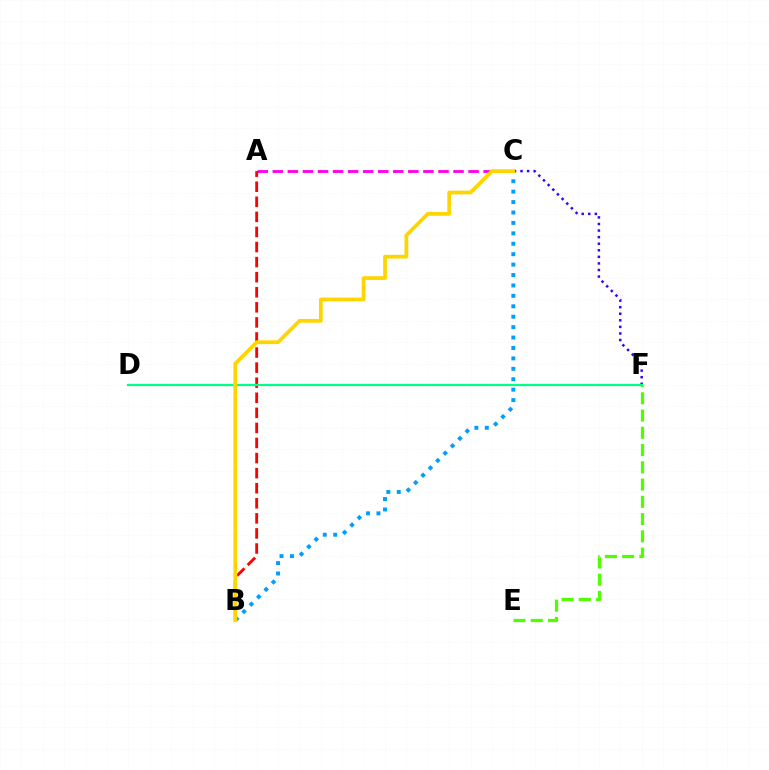{('E', 'F'): [{'color': '#4fff00', 'line_style': 'dashed', 'thickness': 2.34}], ('A', 'C'): [{'color': '#ff00ed', 'line_style': 'dashed', 'thickness': 2.05}], ('B', 'C'): [{'color': '#009eff', 'line_style': 'dotted', 'thickness': 2.83}, {'color': '#ffd500', 'line_style': 'solid', 'thickness': 2.7}], ('A', 'B'): [{'color': '#ff0000', 'line_style': 'dashed', 'thickness': 2.05}], ('C', 'F'): [{'color': '#3700ff', 'line_style': 'dotted', 'thickness': 1.79}], ('D', 'F'): [{'color': '#00ff86', 'line_style': 'solid', 'thickness': 1.59}]}